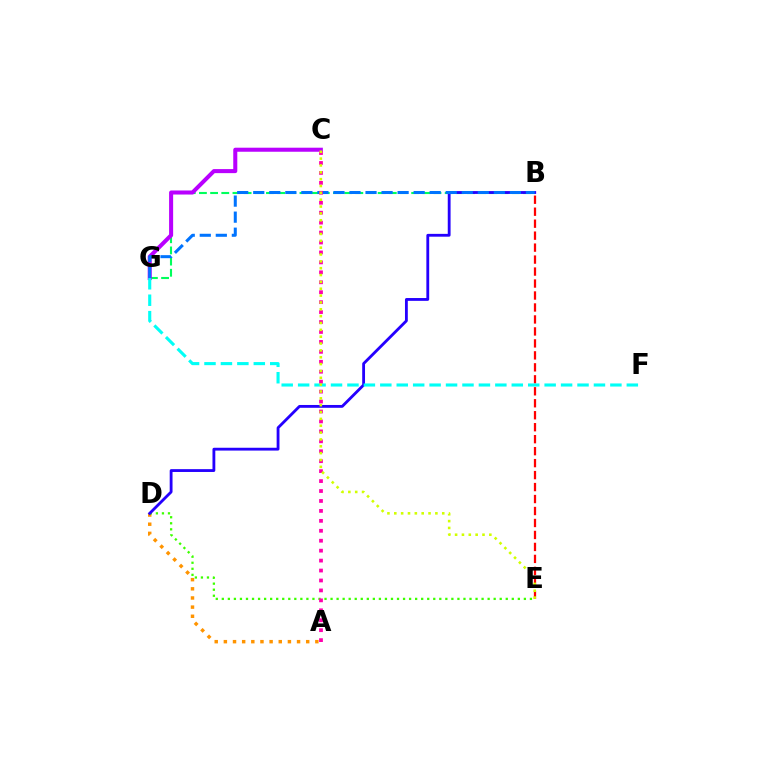{('B', 'G'): [{'color': '#00ff5c', 'line_style': 'dashed', 'thickness': 1.52}, {'color': '#0074ff', 'line_style': 'dashed', 'thickness': 2.18}], ('A', 'D'): [{'color': '#ff9400', 'line_style': 'dotted', 'thickness': 2.49}], ('D', 'E'): [{'color': '#3dff00', 'line_style': 'dotted', 'thickness': 1.64}], ('C', 'G'): [{'color': '#b900ff', 'line_style': 'solid', 'thickness': 2.91}], ('B', 'D'): [{'color': '#2500ff', 'line_style': 'solid', 'thickness': 2.03}], ('B', 'E'): [{'color': '#ff0000', 'line_style': 'dashed', 'thickness': 1.63}], ('F', 'G'): [{'color': '#00fff6', 'line_style': 'dashed', 'thickness': 2.23}], ('A', 'C'): [{'color': '#ff00ac', 'line_style': 'dotted', 'thickness': 2.7}], ('C', 'E'): [{'color': '#d1ff00', 'line_style': 'dotted', 'thickness': 1.86}]}